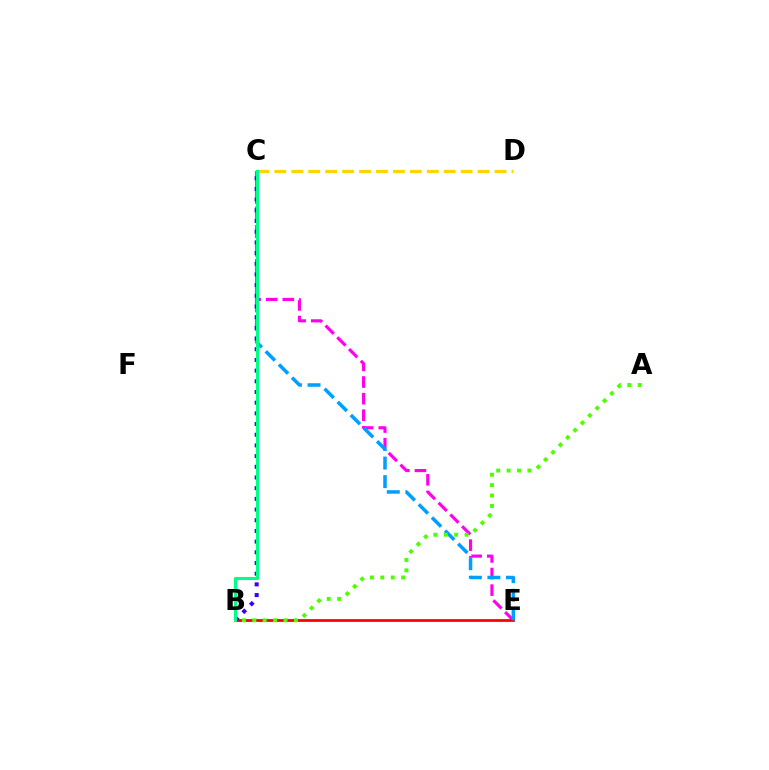{('C', 'E'): [{'color': '#ff00ed', 'line_style': 'dashed', 'thickness': 2.26}, {'color': '#009eff', 'line_style': 'dashed', 'thickness': 2.52}], ('B', 'E'): [{'color': '#ff0000', 'line_style': 'solid', 'thickness': 1.98}], ('C', 'D'): [{'color': '#ffd500', 'line_style': 'dashed', 'thickness': 2.3}], ('B', 'C'): [{'color': '#3700ff', 'line_style': 'dotted', 'thickness': 2.9}, {'color': '#00ff86', 'line_style': 'solid', 'thickness': 2.24}], ('A', 'B'): [{'color': '#4fff00', 'line_style': 'dotted', 'thickness': 2.83}]}